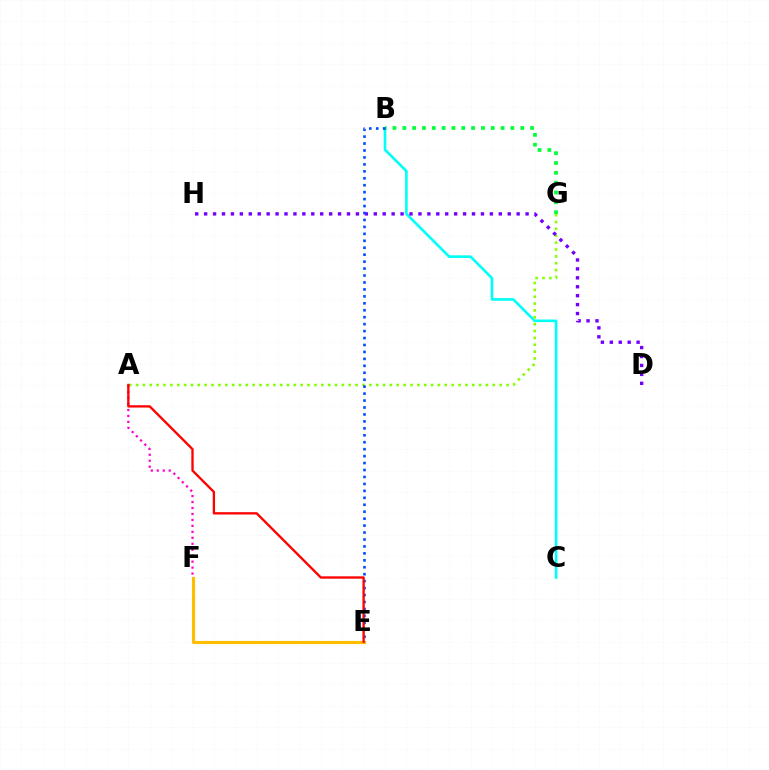{('B', 'C'): [{'color': '#00fff6', 'line_style': 'solid', 'thickness': 1.9}], ('A', 'G'): [{'color': '#84ff00', 'line_style': 'dotted', 'thickness': 1.86}], ('E', 'F'): [{'color': '#ffbd00', 'line_style': 'solid', 'thickness': 2.25}], ('D', 'H'): [{'color': '#7200ff', 'line_style': 'dotted', 'thickness': 2.43}], ('B', 'G'): [{'color': '#00ff39', 'line_style': 'dotted', 'thickness': 2.67}], ('A', 'F'): [{'color': '#ff00cf', 'line_style': 'dotted', 'thickness': 1.62}], ('B', 'E'): [{'color': '#004bff', 'line_style': 'dotted', 'thickness': 1.89}], ('A', 'E'): [{'color': '#ff0000', 'line_style': 'solid', 'thickness': 1.68}]}